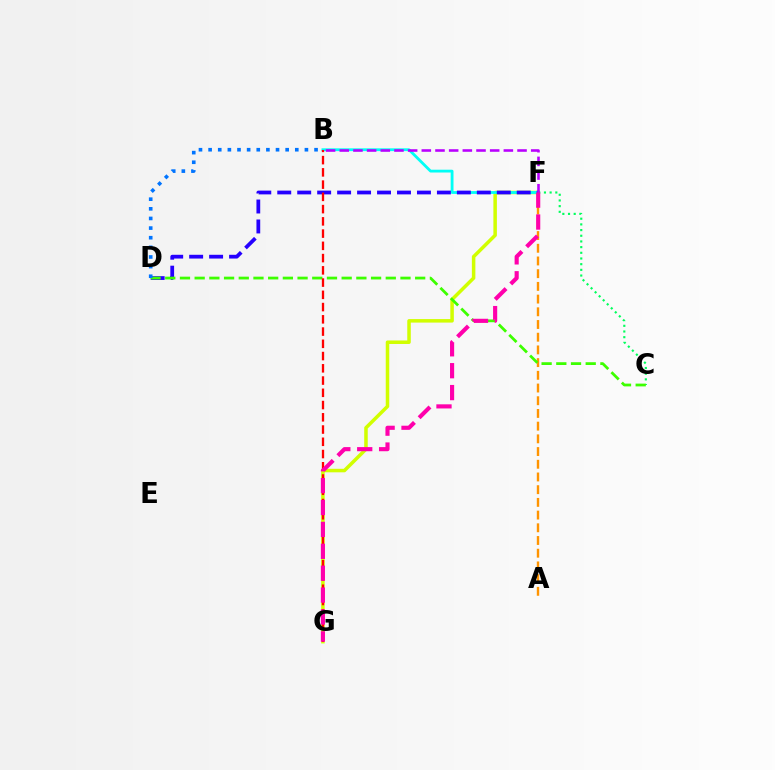{('A', 'F'): [{'color': '#ff9400', 'line_style': 'dashed', 'thickness': 1.73}], ('F', 'G'): [{'color': '#d1ff00', 'line_style': 'solid', 'thickness': 2.53}, {'color': '#ff00ac', 'line_style': 'dashed', 'thickness': 2.97}], ('B', 'F'): [{'color': '#00fff6', 'line_style': 'solid', 'thickness': 2.02}, {'color': '#b900ff', 'line_style': 'dashed', 'thickness': 1.86}], ('D', 'F'): [{'color': '#2500ff', 'line_style': 'dashed', 'thickness': 2.71}], ('C', 'F'): [{'color': '#00ff5c', 'line_style': 'dotted', 'thickness': 1.54}], ('C', 'D'): [{'color': '#3dff00', 'line_style': 'dashed', 'thickness': 2.0}], ('B', 'G'): [{'color': '#ff0000', 'line_style': 'dashed', 'thickness': 1.66}], ('B', 'D'): [{'color': '#0074ff', 'line_style': 'dotted', 'thickness': 2.62}]}